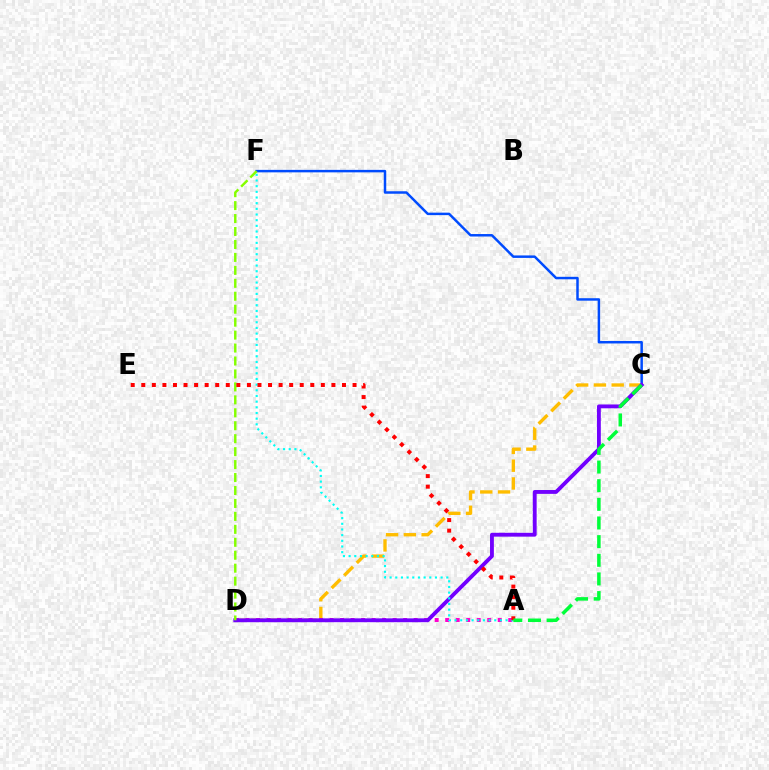{('C', 'D'): [{'color': '#ffbd00', 'line_style': 'dashed', 'thickness': 2.41}, {'color': '#7200ff', 'line_style': 'solid', 'thickness': 2.77}], ('C', 'F'): [{'color': '#004bff', 'line_style': 'solid', 'thickness': 1.79}], ('A', 'D'): [{'color': '#ff00cf', 'line_style': 'dotted', 'thickness': 2.86}], ('A', 'F'): [{'color': '#00fff6', 'line_style': 'dotted', 'thickness': 1.54}], ('D', 'F'): [{'color': '#84ff00', 'line_style': 'dashed', 'thickness': 1.76}], ('A', 'E'): [{'color': '#ff0000', 'line_style': 'dotted', 'thickness': 2.87}], ('A', 'C'): [{'color': '#00ff39', 'line_style': 'dashed', 'thickness': 2.53}]}